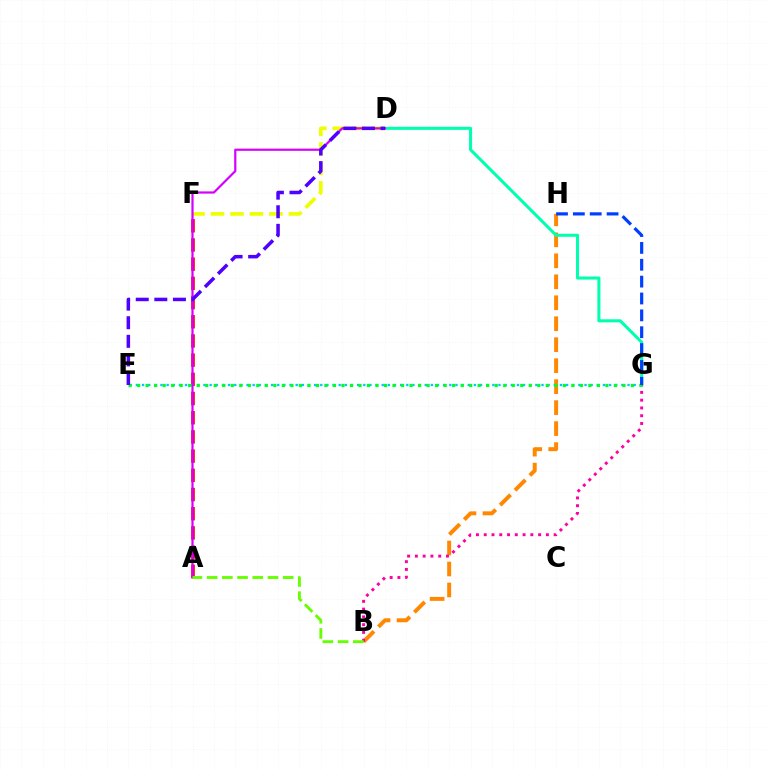{('B', 'H'): [{'color': '#ff8800', 'line_style': 'dashed', 'thickness': 2.85}], ('A', 'F'): [{'color': '#ff0000', 'line_style': 'dashed', 'thickness': 2.61}], ('D', 'G'): [{'color': '#00ffaf', 'line_style': 'solid', 'thickness': 2.2}], ('E', 'G'): [{'color': '#00c7ff', 'line_style': 'dotted', 'thickness': 1.67}, {'color': '#00ff27', 'line_style': 'dotted', 'thickness': 2.31}], ('D', 'F'): [{'color': '#eeff00', 'line_style': 'dashed', 'thickness': 2.65}], ('A', 'D'): [{'color': '#d600ff', 'line_style': 'solid', 'thickness': 1.59}], ('B', 'G'): [{'color': '#ff00a0', 'line_style': 'dotted', 'thickness': 2.11}], ('A', 'B'): [{'color': '#66ff00', 'line_style': 'dashed', 'thickness': 2.07}], ('D', 'E'): [{'color': '#4f00ff', 'line_style': 'dashed', 'thickness': 2.53}], ('G', 'H'): [{'color': '#003fff', 'line_style': 'dashed', 'thickness': 2.29}]}